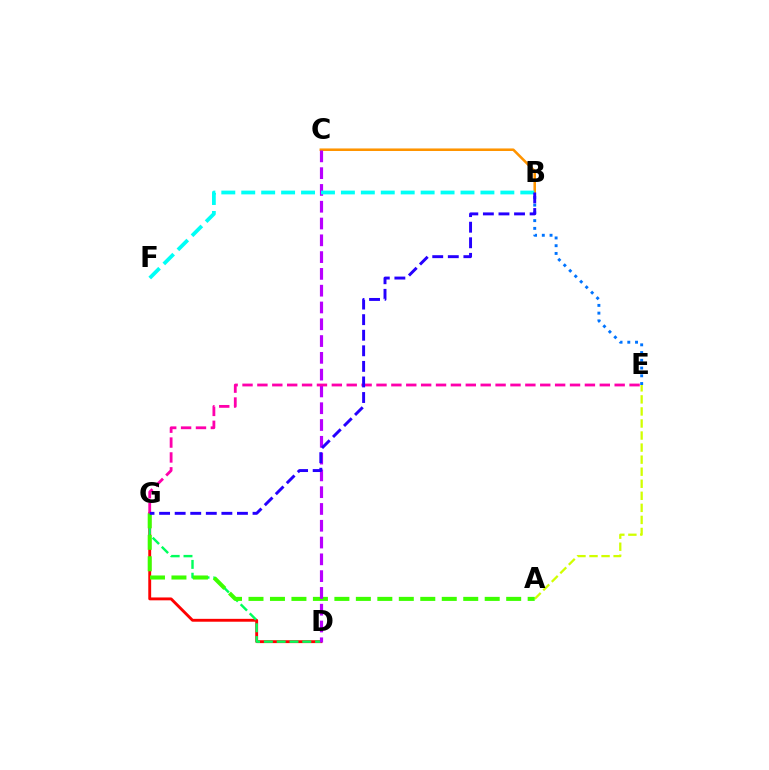{('A', 'E'): [{'color': '#d1ff00', 'line_style': 'dashed', 'thickness': 1.64}], ('D', 'G'): [{'color': '#ff0000', 'line_style': 'solid', 'thickness': 2.07}, {'color': '#00ff5c', 'line_style': 'dashed', 'thickness': 1.74}], ('B', 'C'): [{'color': '#ff9400', 'line_style': 'solid', 'thickness': 1.84}], ('B', 'E'): [{'color': '#0074ff', 'line_style': 'dotted', 'thickness': 2.1}], ('A', 'G'): [{'color': '#3dff00', 'line_style': 'dashed', 'thickness': 2.92}], ('C', 'D'): [{'color': '#b900ff', 'line_style': 'dashed', 'thickness': 2.28}], ('B', 'F'): [{'color': '#00fff6', 'line_style': 'dashed', 'thickness': 2.71}], ('E', 'G'): [{'color': '#ff00ac', 'line_style': 'dashed', 'thickness': 2.02}], ('B', 'G'): [{'color': '#2500ff', 'line_style': 'dashed', 'thickness': 2.12}]}